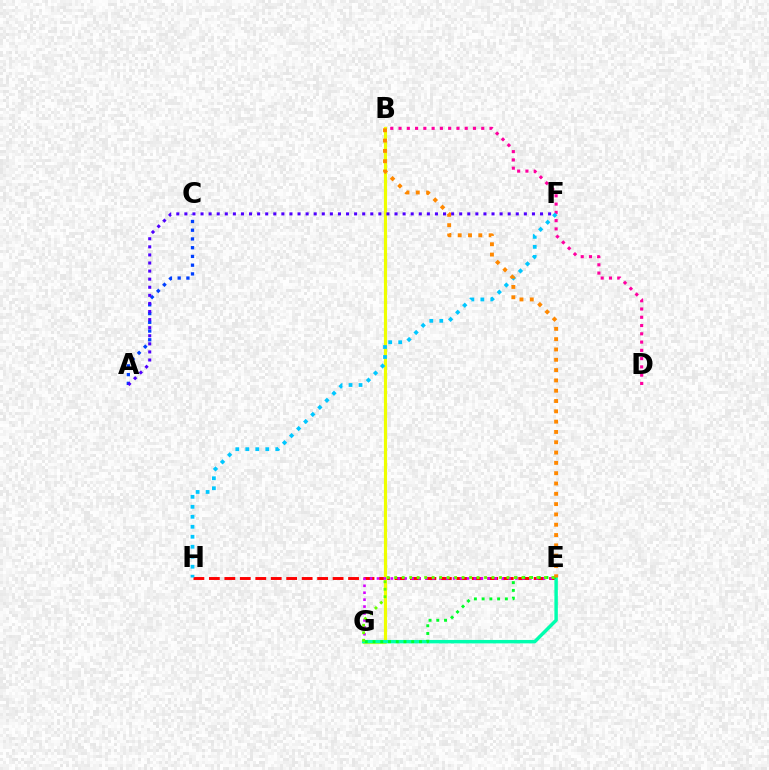{('A', 'C'): [{'color': '#003fff', 'line_style': 'dotted', 'thickness': 2.37}], ('B', 'D'): [{'color': '#ff00a0', 'line_style': 'dotted', 'thickness': 2.25}], ('E', 'H'): [{'color': '#ff0000', 'line_style': 'dashed', 'thickness': 2.1}], ('B', 'G'): [{'color': '#eeff00', 'line_style': 'solid', 'thickness': 2.27}], ('A', 'F'): [{'color': '#4f00ff', 'line_style': 'dotted', 'thickness': 2.2}], ('E', 'G'): [{'color': '#d600ff', 'line_style': 'dotted', 'thickness': 1.88}, {'color': '#00ffaf', 'line_style': 'solid', 'thickness': 2.48}, {'color': '#00ff27', 'line_style': 'dotted', 'thickness': 2.1}, {'color': '#66ff00', 'line_style': 'dotted', 'thickness': 2.03}], ('F', 'H'): [{'color': '#00c7ff', 'line_style': 'dotted', 'thickness': 2.71}], ('B', 'E'): [{'color': '#ff8800', 'line_style': 'dotted', 'thickness': 2.8}]}